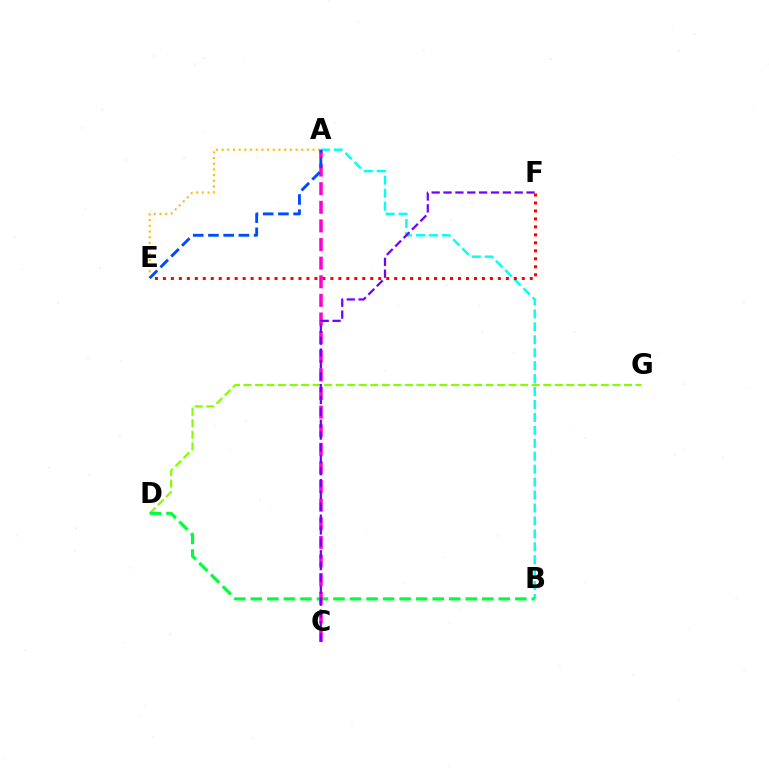{('A', 'B'): [{'color': '#00fff6', 'line_style': 'dashed', 'thickness': 1.76}], ('D', 'G'): [{'color': '#84ff00', 'line_style': 'dashed', 'thickness': 1.57}], ('B', 'D'): [{'color': '#00ff39', 'line_style': 'dashed', 'thickness': 2.25}], ('E', 'F'): [{'color': '#ff0000', 'line_style': 'dotted', 'thickness': 2.17}], ('A', 'C'): [{'color': '#ff00cf', 'line_style': 'dashed', 'thickness': 2.53}], ('C', 'F'): [{'color': '#7200ff', 'line_style': 'dashed', 'thickness': 1.61}], ('A', 'E'): [{'color': '#ffbd00', 'line_style': 'dotted', 'thickness': 1.54}, {'color': '#004bff', 'line_style': 'dashed', 'thickness': 2.07}]}